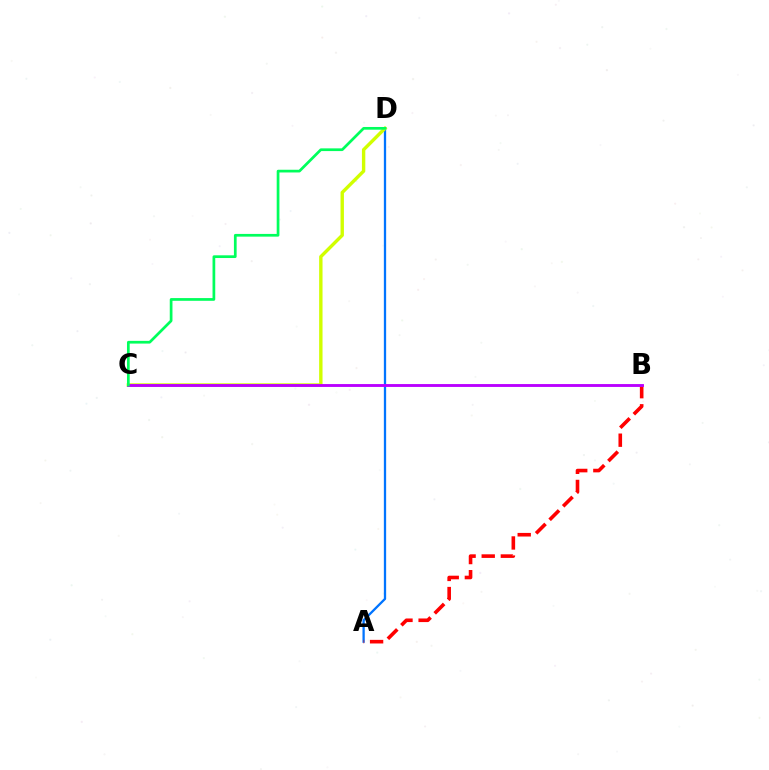{('A', 'D'): [{'color': '#0074ff', 'line_style': 'solid', 'thickness': 1.65}], ('C', 'D'): [{'color': '#d1ff00', 'line_style': 'solid', 'thickness': 2.44}, {'color': '#00ff5c', 'line_style': 'solid', 'thickness': 1.96}], ('A', 'B'): [{'color': '#ff0000', 'line_style': 'dashed', 'thickness': 2.6}], ('B', 'C'): [{'color': '#b900ff', 'line_style': 'solid', 'thickness': 2.07}]}